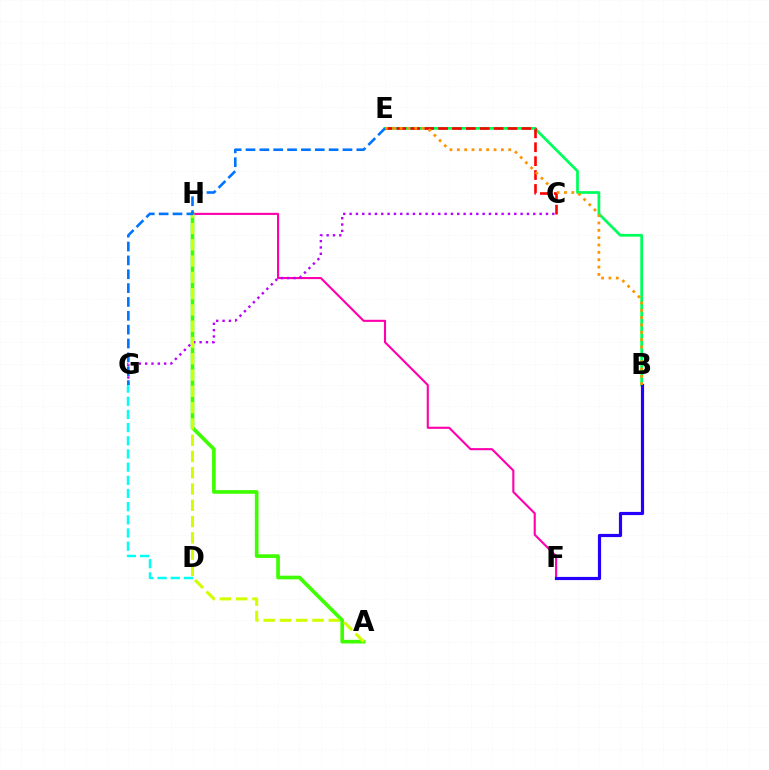{('F', 'H'): [{'color': '#ff00ac', 'line_style': 'solid', 'thickness': 1.52}], ('B', 'E'): [{'color': '#00ff5c', 'line_style': 'solid', 'thickness': 1.99}, {'color': '#ff9400', 'line_style': 'dotted', 'thickness': 2.0}], ('D', 'G'): [{'color': '#00fff6', 'line_style': 'dashed', 'thickness': 1.79}], ('C', 'E'): [{'color': '#ff0000', 'line_style': 'dashed', 'thickness': 1.89}], ('A', 'H'): [{'color': '#3dff00', 'line_style': 'solid', 'thickness': 2.63}, {'color': '#d1ff00', 'line_style': 'dashed', 'thickness': 2.21}], ('B', 'F'): [{'color': '#2500ff', 'line_style': 'solid', 'thickness': 2.29}], ('C', 'G'): [{'color': '#b900ff', 'line_style': 'dotted', 'thickness': 1.72}], ('E', 'G'): [{'color': '#0074ff', 'line_style': 'dashed', 'thickness': 1.88}]}